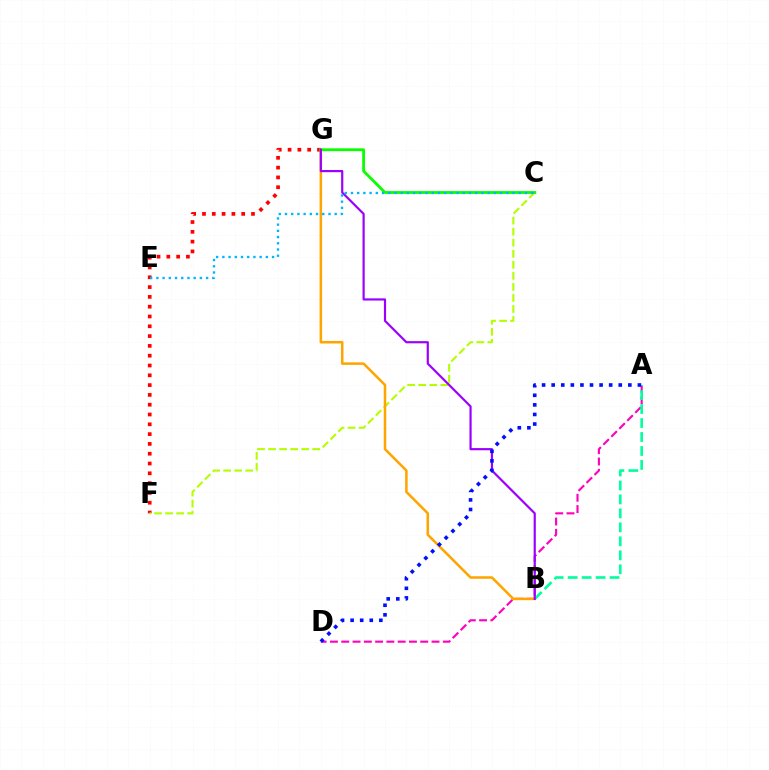{('F', 'G'): [{'color': '#ff0000', 'line_style': 'dotted', 'thickness': 2.66}], ('A', 'D'): [{'color': '#ff00bd', 'line_style': 'dashed', 'thickness': 1.53}, {'color': '#0010ff', 'line_style': 'dotted', 'thickness': 2.6}], ('A', 'B'): [{'color': '#00ff9d', 'line_style': 'dashed', 'thickness': 1.9}], ('C', 'F'): [{'color': '#b3ff00', 'line_style': 'dashed', 'thickness': 1.5}], ('B', 'G'): [{'color': '#ffa500', 'line_style': 'solid', 'thickness': 1.82}, {'color': '#9b00ff', 'line_style': 'solid', 'thickness': 1.57}], ('C', 'G'): [{'color': '#08ff00', 'line_style': 'solid', 'thickness': 2.03}], ('C', 'E'): [{'color': '#00b5ff', 'line_style': 'dotted', 'thickness': 1.69}]}